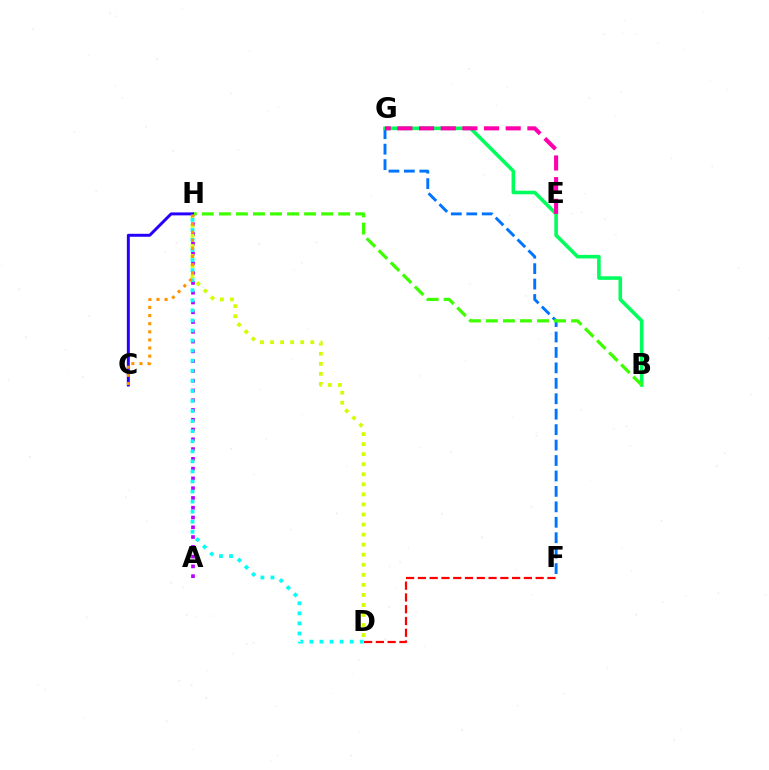{('A', 'H'): [{'color': '#b900ff', 'line_style': 'dotted', 'thickness': 2.66}], ('F', 'G'): [{'color': '#0074ff', 'line_style': 'dashed', 'thickness': 2.1}], ('B', 'G'): [{'color': '#00ff5c', 'line_style': 'solid', 'thickness': 2.58}], ('B', 'H'): [{'color': '#3dff00', 'line_style': 'dashed', 'thickness': 2.32}], ('D', 'H'): [{'color': '#00fff6', 'line_style': 'dotted', 'thickness': 2.73}, {'color': '#d1ff00', 'line_style': 'dotted', 'thickness': 2.73}], ('C', 'H'): [{'color': '#2500ff', 'line_style': 'solid', 'thickness': 2.13}, {'color': '#ff9400', 'line_style': 'dotted', 'thickness': 2.21}], ('D', 'F'): [{'color': '#ff0000', 'line_style': 'dashed', 'thickness': 1.6}], ('E', 'G'): [{'color': '#ff00ac', 'line_style': 'dashed', 'thickness': 2.94}]}